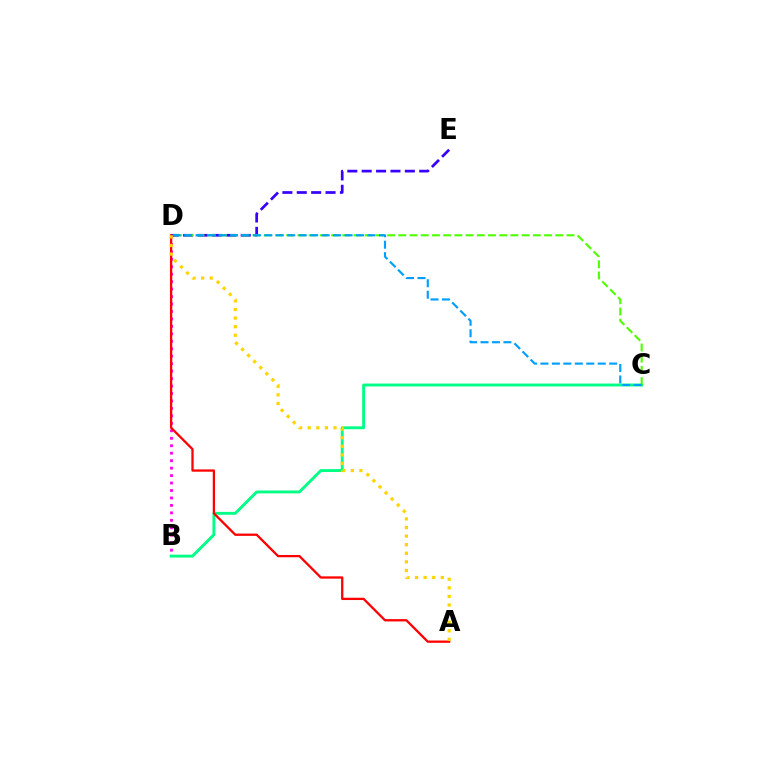{('D', 'E'): [{'color': '#3700ff', 'line_style': 'dashed', 'thickness': 1.95}], ('B', 'D'): [{'color': '#ff00ed', 'line_style': 'dotted', 'thickness': 2.03}], ('B', 'C'): [{'color': '#00ff86', 'line_style': 'solid', 'thickness': 2.07}], ('A', 'D'): [{'color': '#ff0000', 'line_style': 'solid', 'thickness': 1.65}, {'color': '#ffd500', 'line_style': 'dotted', 'thickness': 2.33}], ('C', 'D'): [{'color': '#4fff00', 'line_style': 'dashed', 'thickness': 1.52}, {'color': '#009eff', 'line_style': 'dashed', 'thickness': 1.56}]}